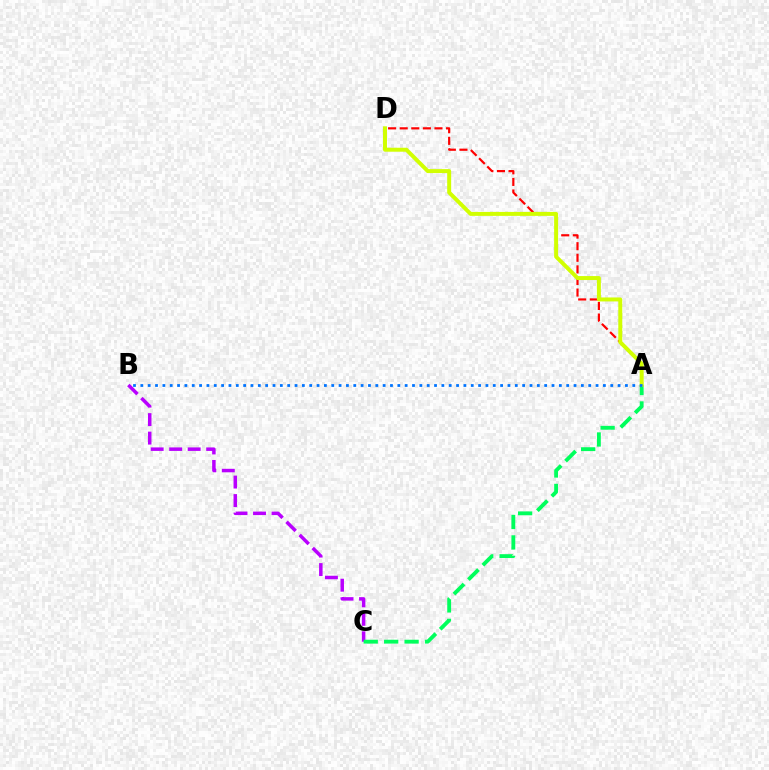{('B', 'C'): [{'color': '#b900ff', 'line_style': 'dashed', 'thickness': 2.51}], ('A', 'C'): [{'color': '#00ff5c', 'line_style': 'dashed', 'thickness': 2.78}], ('A', 'D'): [{'color': '#ff0000', 'line_style': 'dashed', 'thickness': 1.57}, {'color': '#d1ff00', 'line_style': 'solid', 'thickness': 2.86}], ('A', 'B'): [{'color': '#0074ff', 'line_style': 'dotted', 'thickness': 1.99}]}